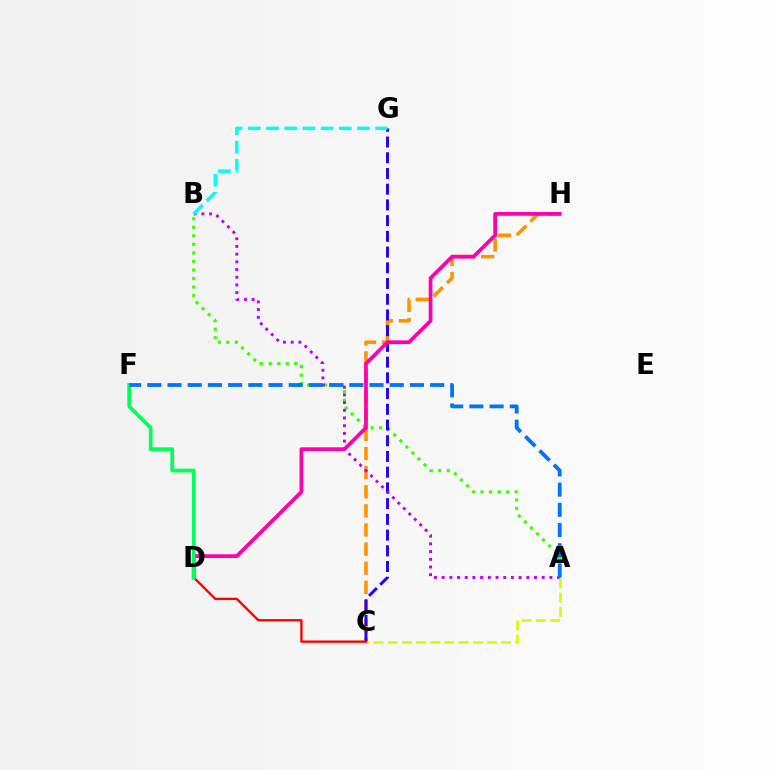{('A', 'B'): [{'color': '#3dff00', 'line_style': 'dotted', 'thickness': 2.32}, {'color': '#b900ff', 'line_style': 'dotted', 'thickness': 2.09}], ('C', 'H'): [{'color': '#ff9400', 'line_style': 'dashed', 'thickness': 2.6}], ('C', 'G'): [{'color': '#2500ff', 'line_style': 'dashed', 'thickness': 2.14}], ('A', 'C'): [{'color': '#d1ff00', 'line_style': 'dashed', 'thickness': 1.93}], ('B', 'G'): [{'color': '#00fff6', 'line_style': 'dashed', 'thickness': 2.47}], ('D', 'H'): [{'color': '#ff00ac', 'line_style': 'solid', 'thickness': 2.7}], ('C', 'D'): [{'color': '#ff0000', 'line_style': 'solid', 'thickness': 1.69}], ('D', 'F'): [{'color': '#00ff5c', 'line_style': 'solid', 'thickness': 2.69}], ('A', 'F'): [{'color': '#0074ff', 'line_style': 'dashed', 'thickness': 2.74}]}